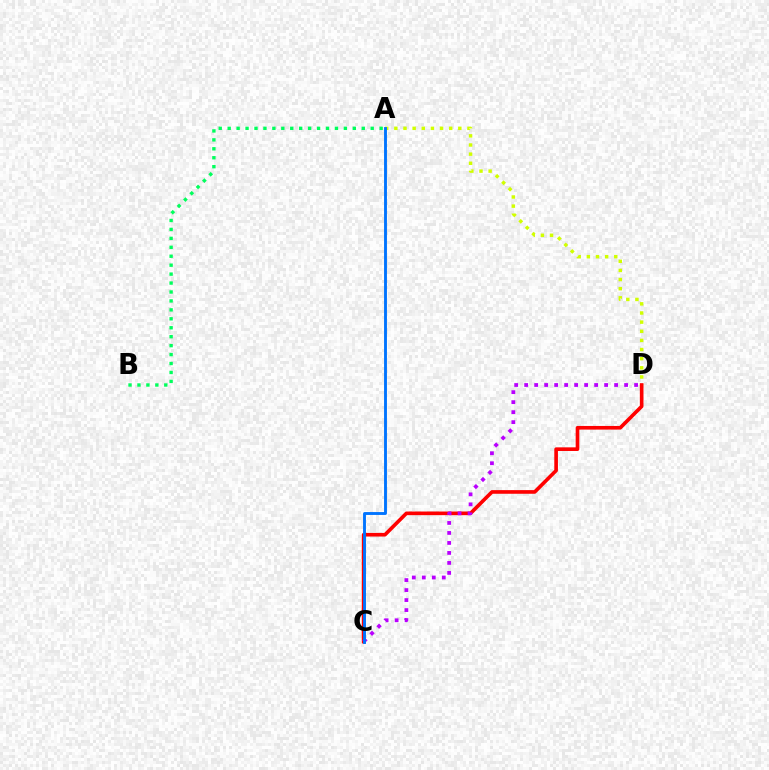{('A', 'D'): [{'color': '#d1ff00', 'line_style': 'dotted', 'thickness': 2.48}], ('C', 'D'): [{'color': '#ff0000', 'line_style': 'solid', 'thickness': 2.62}, {'color': '#b900ff', 'line_style': 'dotted', 'thickness': 2.72}], ('A', 'B'): [{'color': '#00ff5c', 'line_style': 'dotted', 'thickness': 2.43}], ('A', 'C'): [{'color': '#0074ff', 'line_style': 'solid', 'thickness': 2.08}]}